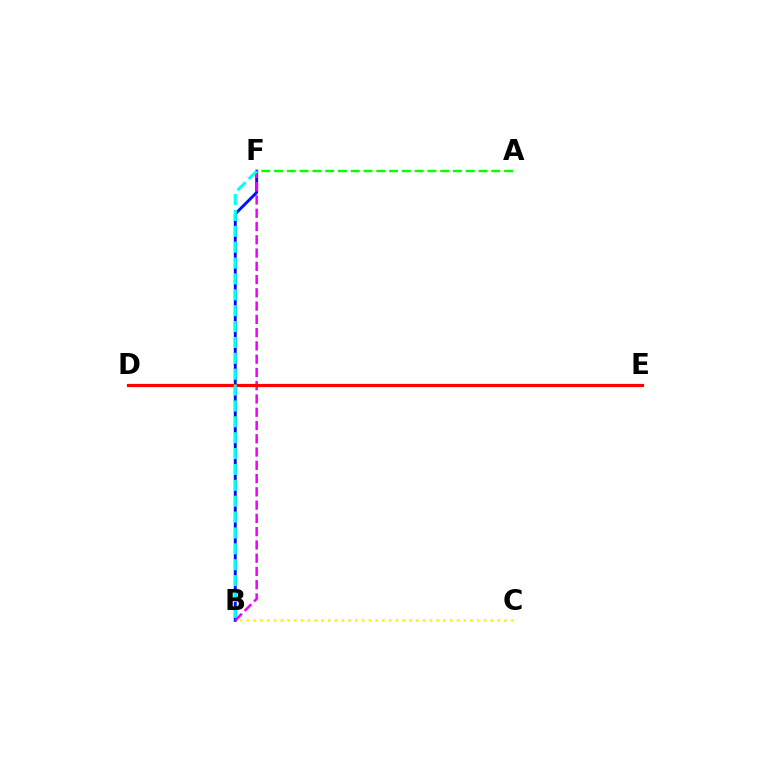{('B', 'C'): [{'color': '#fcf500', 'line_style': 'dotted', 'thickness': 1.84}], ('B', 'F'): [{'color': '#0010ff', 'line_style': 'solid', 'thickness': 2.1}, {'color': '#ee00ff', 'line_style': 'dashed', 'thickness': 1.8}, {'color': '#00fff6', 'line_style': 'dashed', 'thickness': 2.16}], ('A', 'F'): [{'color': '#08ff00', 'line_style': 'dashed', 'thickness': 1.74}], ('D', 'E'): [{'color': '#ff0000', 'line_style': 'solid', 'thickness': 2.29}]}